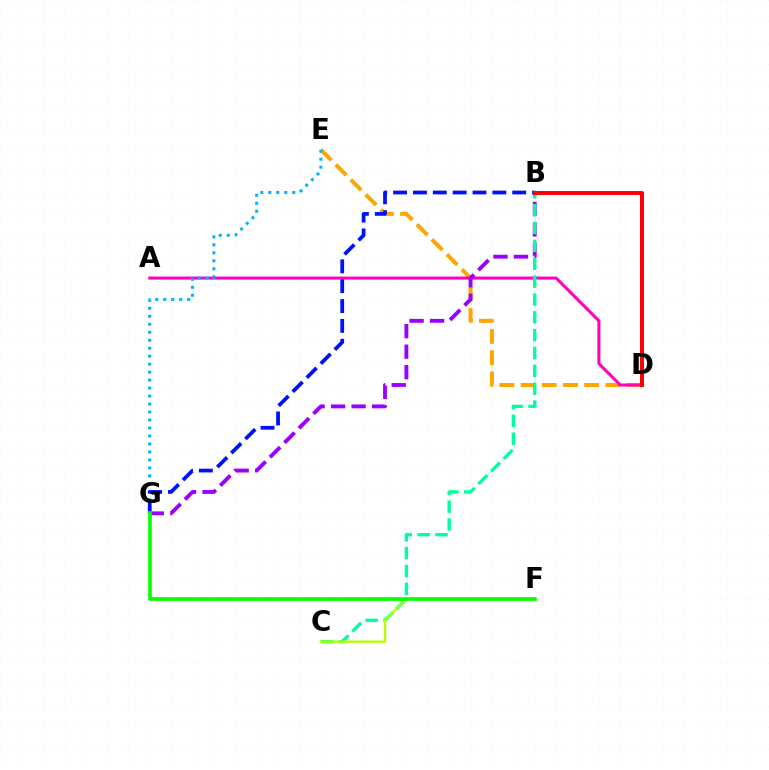{('D', 'E'): [{'color': '#ffa500', 'line_style': 'dashed', 'thickness': 2.88}], ('A', 'D'): [{'color': '#ff00bd', 'line_style': 'solid', 'thickness': 2.18}], ('E', 'G'): [{'color': '#00b5ff', 'line_style': 'dotted', 'thickness': 2.17}], ('B', 'G'): [{'color': '#9b00ff', 'line_style': 'dashed', 'thickness': 2.79}, {'color': '#0010ff', 'line_style': 'dashed', 'thickness': 2.7}], ('B', 'C'): [{'color': '#00ff9d', 'line_style': 'dashed', 'thickness': 2.42}], ('C', 'F'): [{'color': '#b3ff00', 'line_style': 'solid', 'thickness': 1.68}], ('B', 'D'): [{'color': '#ff0000', 'line_style': 'solid', 'thickness': 2.86}], ('F', 'G'): [{'color': '#08ff00', 'line_style': 'solid', 'thickness': 2.62}]}